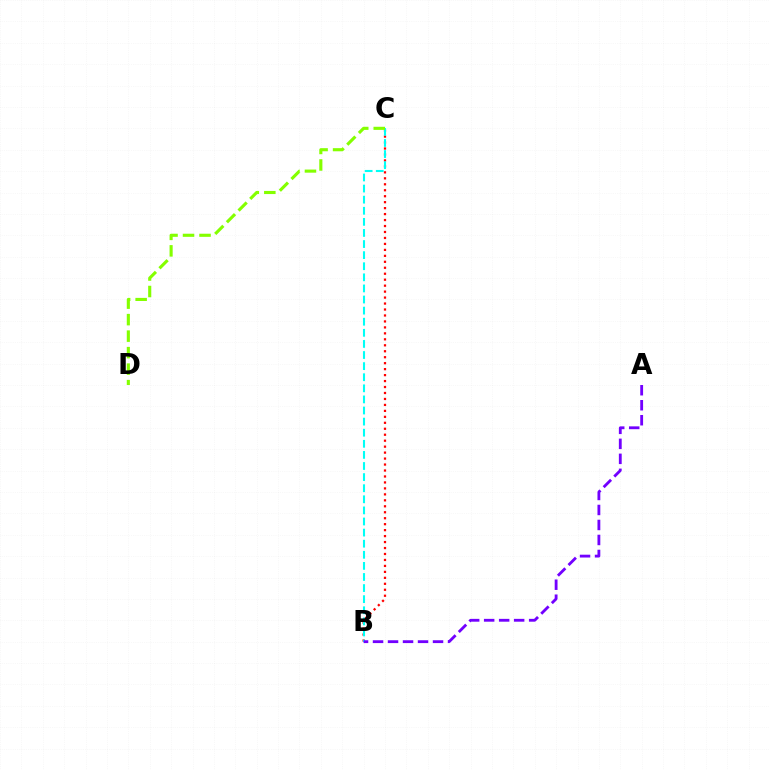{('B', 'C'): [{'color': '#ff0000', 'line_style': 'dotted', 'thickness': 1.62}, {'color': '#00fff6', 'line_style': 'dashed', 'thickness': 1.51}], ('A', 'B'): [{'color': '#7200ff', 'line_style': 'dashed', 'thickness': 2.04}], ('C', 'D'): [{'color': '#84ff00', 'line_style': 'dashed', 'thickness': 2.24}]}